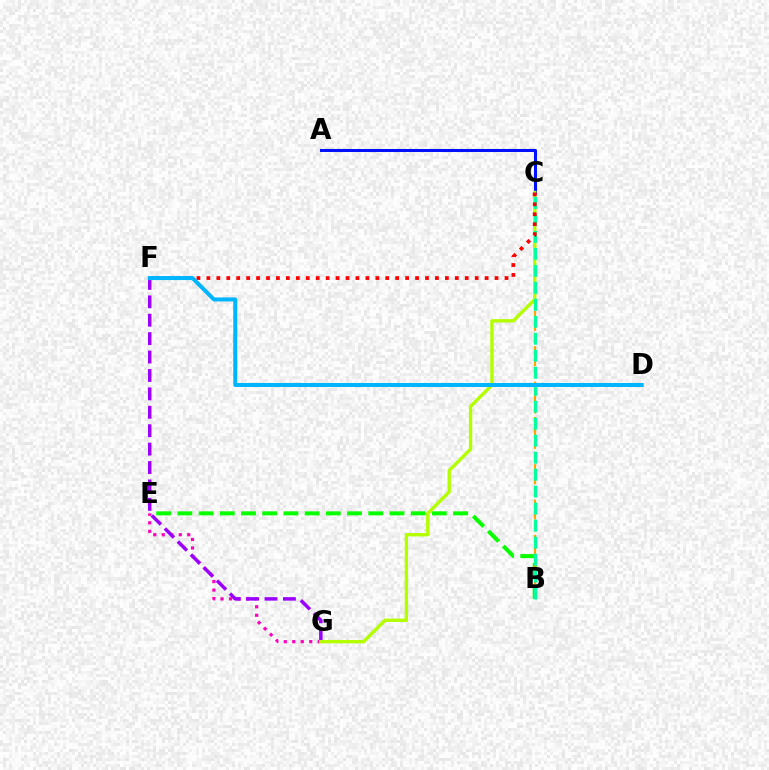{('E', 'G'): [{'color': '#ff00bd', 'line_style': 'dotted', 'thickness': 2.31}], ('B', 'E'): [{'color': '#08ff00', 'line_style': 'dashed', 'thickness': 2.88}], ('B', 'C'): [{'color': '#ffa500', 'line_style': 'dashed', 'thickness': 1.6}, {'color': '#00ff9d', 'line_style': 'dashed', 'thickness': 2.31}], ('F', 'G'): [{'color': '#9b00ff', 'line_style': 'dashed', 'thickness': 2.5}], ('A', 'C'): [{'color': '#0010ff', 'line_style': 'solid', 'thickness': 2.2}], ('C', 'G'): [{'color': '#b3ff00', 'line_style': 'solid', 'thickness': 2.43}], ('C', 'F'): [{'color': '#ff0000', 'line_style': 'dotted', 'thickness': 2.7}], ('D', 'F'): [{'color': '#00b5ff', 'line_style': 'solid', 'thickness': 2.89}]}